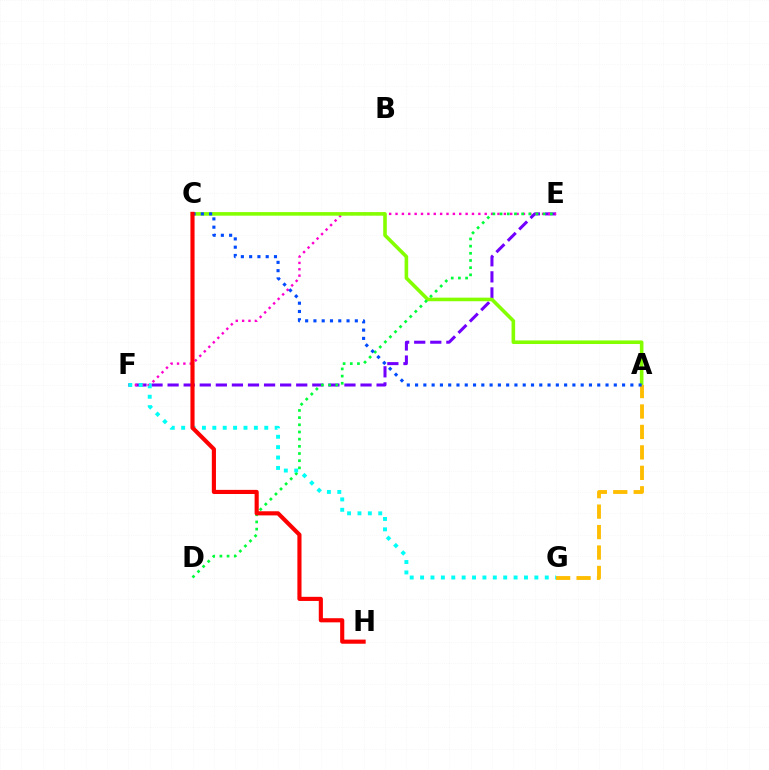{('E', 'F'): [{'color': '#7200ff', 'line_style': 'dashed', 'thickness': 2.18}, {'color': '#ff00cf', 'line_style': 'dotted', 'thickness': 1.73}], ('A', 'C'): [{'color': '#84ff00', 'line_style': 'solid', 'thickness': 2.58}, {'color': '#004bff', 'line_style': 'dotted', 'thickness': 2.25}], ('D', 'E'): [{'color': '#00ff39', 'line_style': 'dotted', 'thickness': 1.95}], ('A', 'G'): [{'color': '#ffbd00', 'line_style': 'dashed', 'thickness': 2.78}], ('F', 'G'): [{'color': '#00fff6', 'line_style': 'dotted', 'thickness': 2.82}], ('C', 'H'): [{'color': '#ff0000', 'line_style': 'solid', 'thickness': 2.97}]}